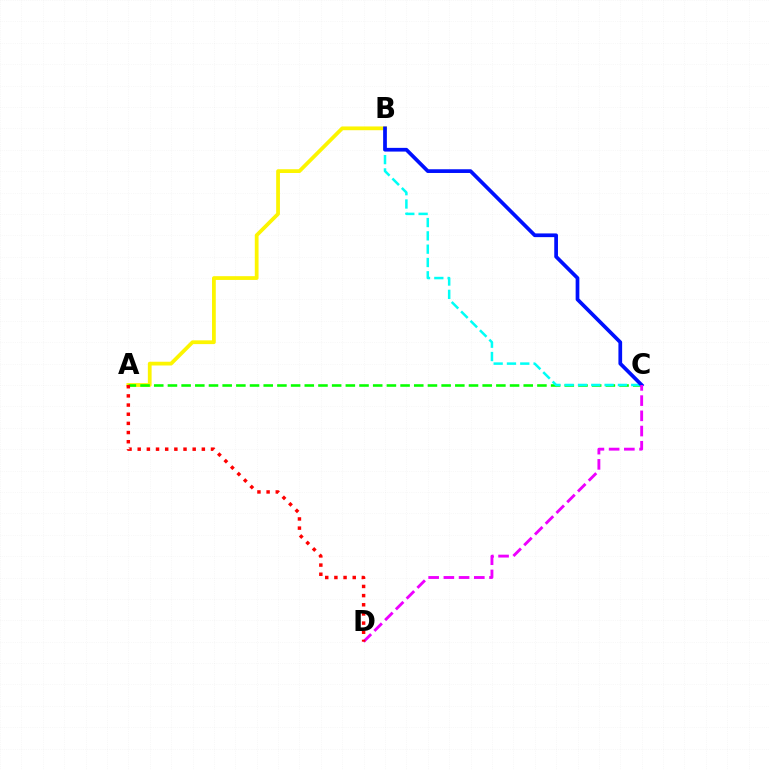{('A', 'B'): [{'color': '#fcf500', 'line_style': 'solid', 'thickness': 2.71}], ('A', 'C'): [{'color': '#08ff00', 'line_style': 'dashed', 'thickness': 1.86}], ('B', 'C'): [{'color': '#00fff6', 'line_style': 'dashed', 'thickness': 1.81}, {'color': '#0010ff', 'line_style': 'solid', 'thickness': 2.67}], ('C', 'D'): [{'color': '#ee00ff', 'line_style': 'dashed', 'thickness': 2.07}], ('A', 'D'): [{'color': '#ff0000', 'line_style': 'dotted', 'thickness': 2.49}]}